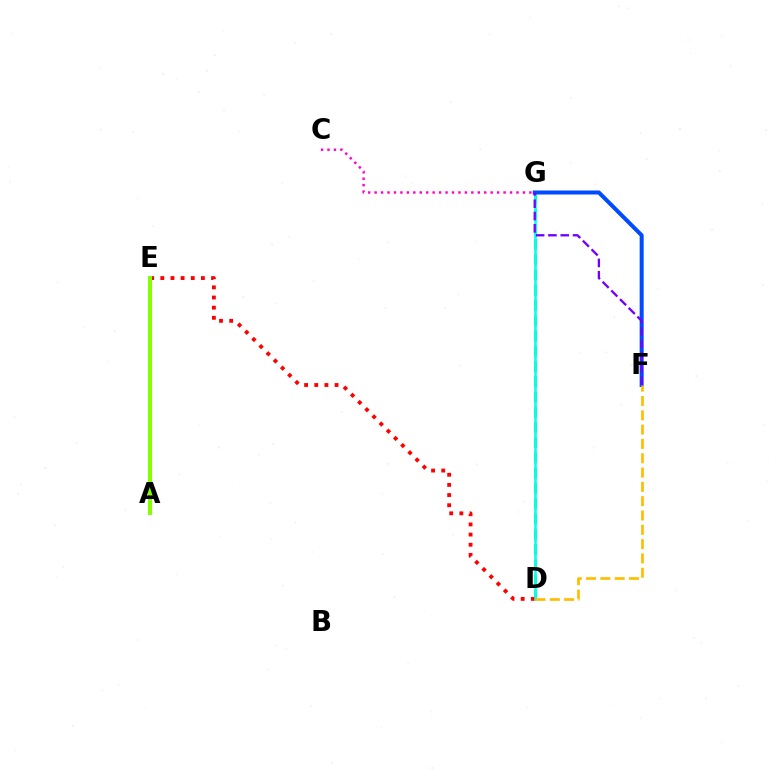{('D', 'G'): [{'color': '#00ff39', 'line_style': 'dashed', 'thickness': 2.07}, {'color': '#00fff6', 'line_style': 'solid', 'thickness': 1.83}], ('D', 'E'): [{'color': '#ff0000', 'line_style': 'dotted', 'thickness': 2.76}], ('F', 'G'): [{'color': '#004bff', 'line_style': 'solid', 'thickness': 2.89}, {'color': '#7200ff', 'line_style': 'dashed', 'thickness': 1.67}], ('A', 'E'): [{'color': '#84ff00', 'line_style': 'solid', 'thickness': 2.88}], ('D', 'F'): [{'color': '#ffbd00', 'line_style': 'dashed', 'thickness': 1.94}], ('C', 'G'): [{'color': '#ff00cf', 'line_style': 'dotted', 'thickness': 1.75}]}